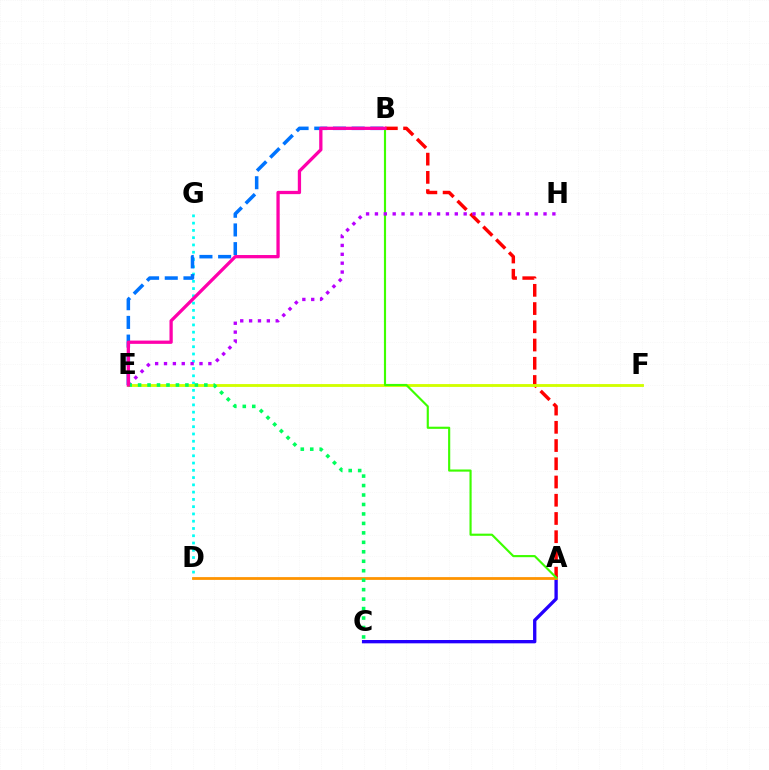{('D', 'G'): [{'color': '#00fff6', 'line_style': 'dotted', 'thickness': 1.98}], ('A', 'C'): [{'color': '#2500ff', 'line_style': 'solid', 'thickness': 2.4}], ('A', 'B'): [{'color': '#ff0000', 'line_style': 'dashed', 'thickness': 2.48}, {'color': '#3dff00', 'line_style': 'solid', 'thickness': 1.54}], ('A', 'D'): [{'color': '#ff9400', 'line_style': 'solid', 'thickness': 2.0}], ('B', 'E'): [{'color': '#0074ff', 'line_style': 'dashed', 'thickness': 2.54}, {'color': '#ff00ac', 'line_style': 'solid', 'thickness': 2.36}], ('E', 'F'): [{'color': '#d1ff00', 'line_style': 'solid', 'thickness': 2.05}], ('E', 'H'): [{'color': '#b900ff', 'line_style': 'dotted', 'thickness': 2.41}], ('C', 'E'): [{'color': '#00ff5c', 'line_style': 'dotted', 'thickness': 2.57}]}